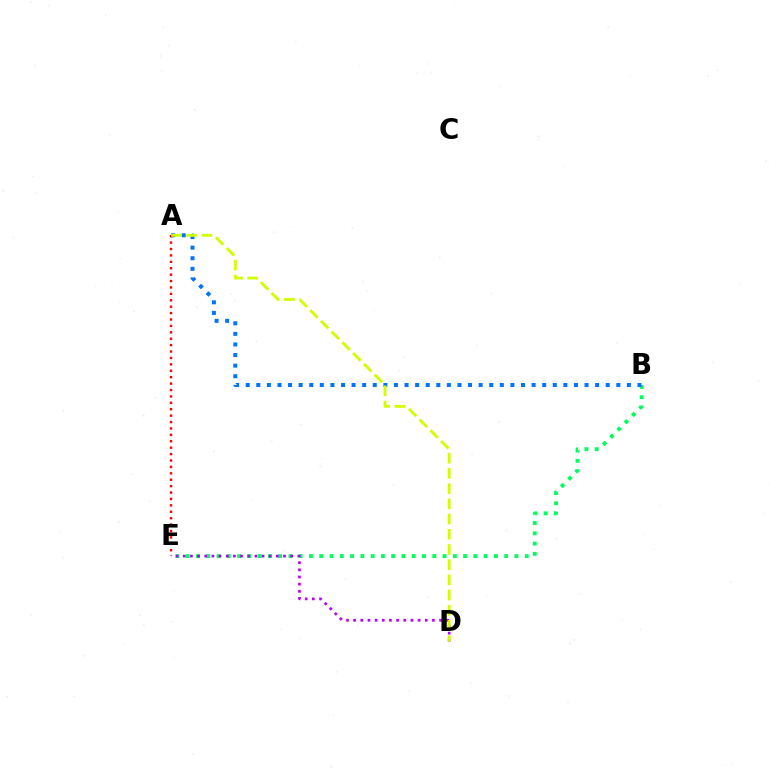{('B', 'E'): [{'color': '#00ff5c', 'line_style': 'dotted', 'thickness': 2.79}], ('A', 'B'): [{'color': '#0074ff', 'line_style': 'dotted', 'thickness': 2.88}], ('D', 'E'): [{'color': '#b900ff', 'line_style': 'dotted', 'thickness': 1.95}], ('A', 'E'): [{'color': '#ff0000', 'line_style': 'dotted', 'thickness': 1.74}], ('A', 'D'): [{'color': '#d1ff00', 'line_style': 'dashed', 'thickness': 2.07}]}